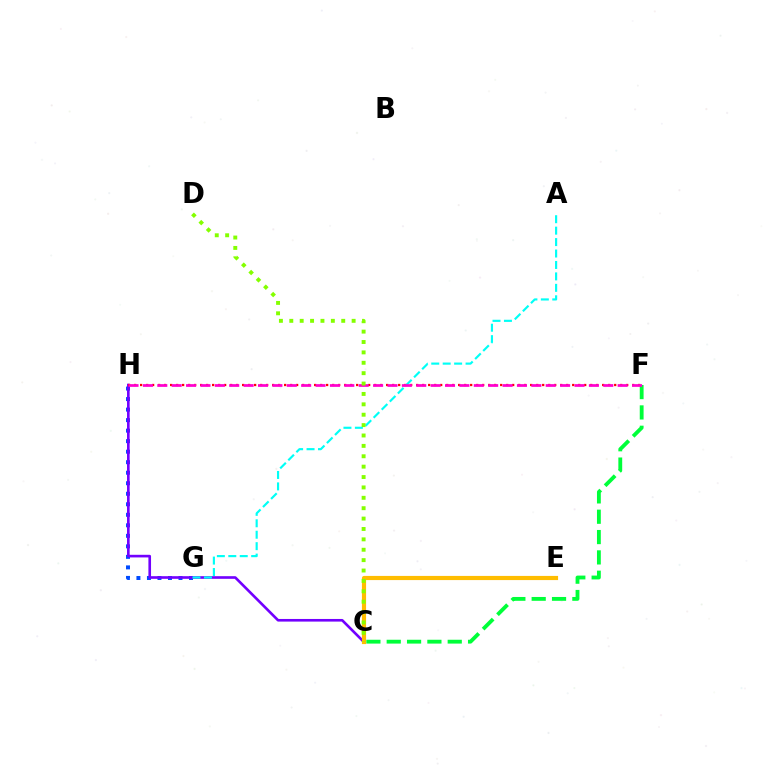{('G', 'H'): [{'color': '#004bff', 'line_style': 'dotted', 'thickness': 2.86}], ('C', 'F'): [{'color': '#00ff39', 'line_style': 'dashed', 'thickness': 2.76}], ('C', 'H'): [{'color': '#7200ff', 'line_style': 'solid', 'thickness': 1.89}], ('C', 'E'): [{'color': '#ffbd00', 'line_style': 'solid', 'thickness': 2.99}], ('F', 'H'): [{'color': '#ff0000', 'line_style': 'dotted', 'thickness': 1.63}, {'color': '#ff00cf', 'line_style': 'dashed', 'thickness': 1.95}], ('A', 'G'): [{'color': '#00fff6', 'line_style': 'dashed', 'thickness': 1.55}], ('C', 'D'): [{'color': '#84ff00', 'line_style': 'dotted', 'thickness': 2.82}]}